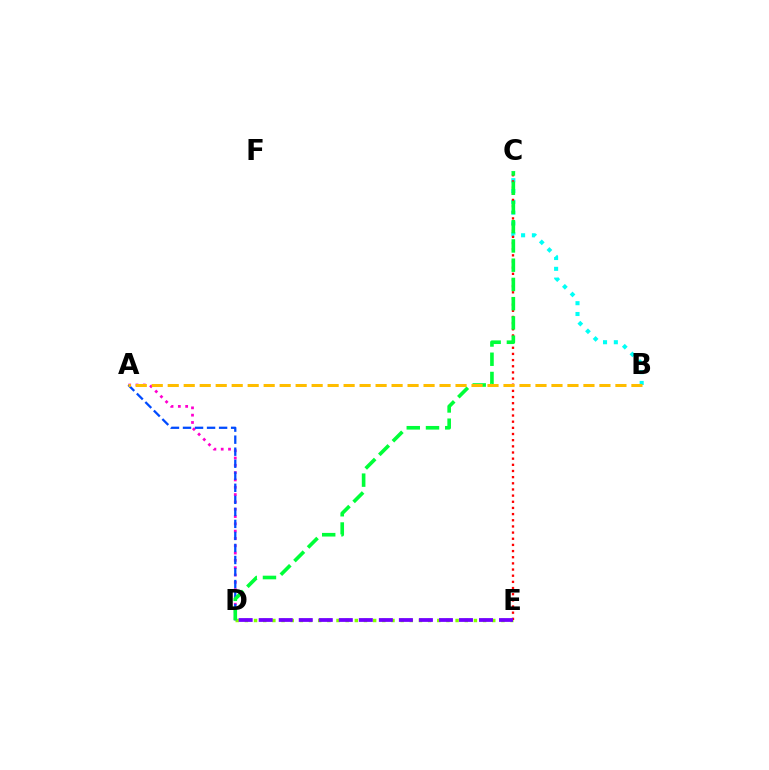{('A', 'D'): [{'color': '#ff00cf', 'line_style': 'dotted', 'thickness': 1.99}, {'color': '#004bff', 'line_style': 'dashed', 'thickness': 1.63}], ('D', 'E'): [{'color': '#84ff00', 'line_style': 'dotted', 'thickness': 2.49}, {'color': '#7200ff', 'line_style': 'dashed', 'thickness': 2.72}], ('B', 'C'): [{'color': '#00fff6', 'line_style': 'dotted', 'thickness': 2.94}], ('C', 'E'): [{'color': '#ff0000', 'line_style': 'dotted', 'thickness': 1.67}], ('C', 'D'): [{'color': '#00ff39', 'line_style': 'dashed', 'thickness': 2.61}], ('A', 'B'): [{'color': '#ffbd00', 'line_style': 'dashed', 'thickness': 2.17}]}